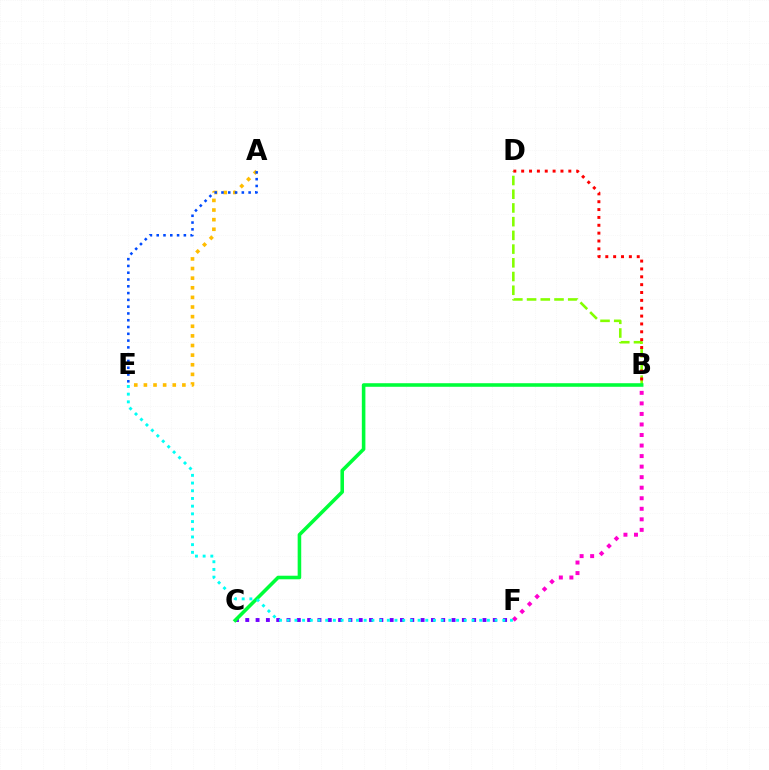{('A', 'E'): [{'color': '#ffbd00', 'line_style': 'dotted', 'thickness': 2.61}, {'color': '#004bff', 'line_style': 'dotted', 'thickness': 1.84}], ('C', 'F'): [{'color': '#7200ff', 'line_style': 'dotted', 'thickness': 2.8}], ('B', 'D'): [{'color': '#84ff00', 'line_style': 'dashed', 'thickness': 1.86}, {'color': '#ff0000', 'line_style': 'dotted', 'thickness': 2.13}], ('B', 'C'): [{'color': '#00ff39', 'line_style': 'solid', 'thickness': 2.57}], ('B', 'F'): [{'color': '#ff00cf', 'line_style': 'dotted', 'thickness': 2.86}], ('E', 'F'): [{'color': '#00fff6', 'line_style': 'dotted', 'thickness': 2.09}]}